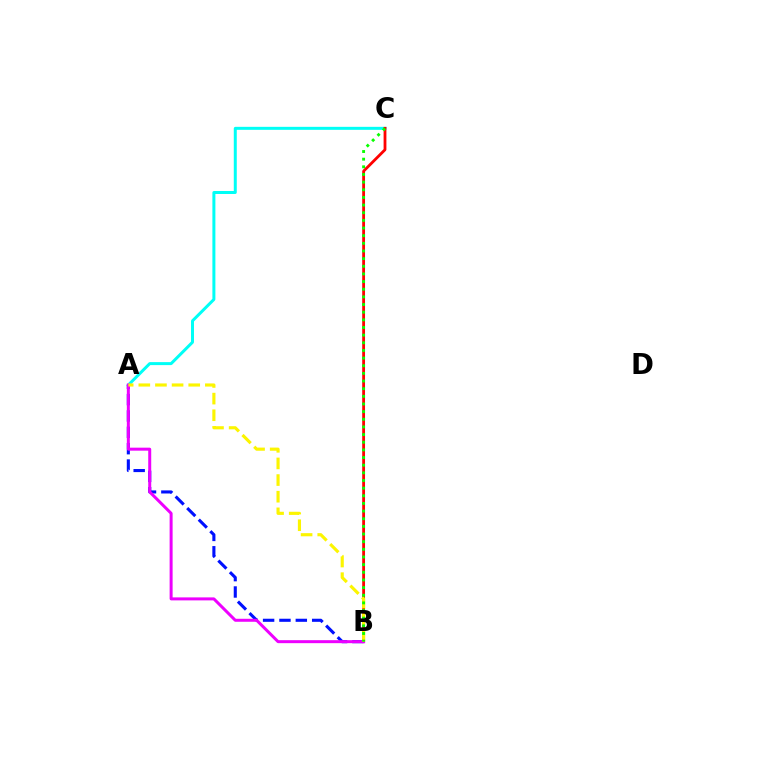{('A', 'C'): [{'color': '#00fff6', 'line_style': 'solid', 'thickness': 2.16}], ('A', 'B'): [{'color': '#0010ff', 'line_style': 'dashed', 'thickness': 2.22}, {'color': '#ee00ff', 'line_style': 'solid', 'thickness': 2.16}, {'color': '#fcf500', 'line_style': 'dashed', 'thickness': 2.26}], ('B', 'C'): [{'color': '#ff0000', 'line_style': 'solid', 'thickness': 2.02}, {'color': '#08ff00', 'line_style': 'dotted', 'thickness': 2.08}]}